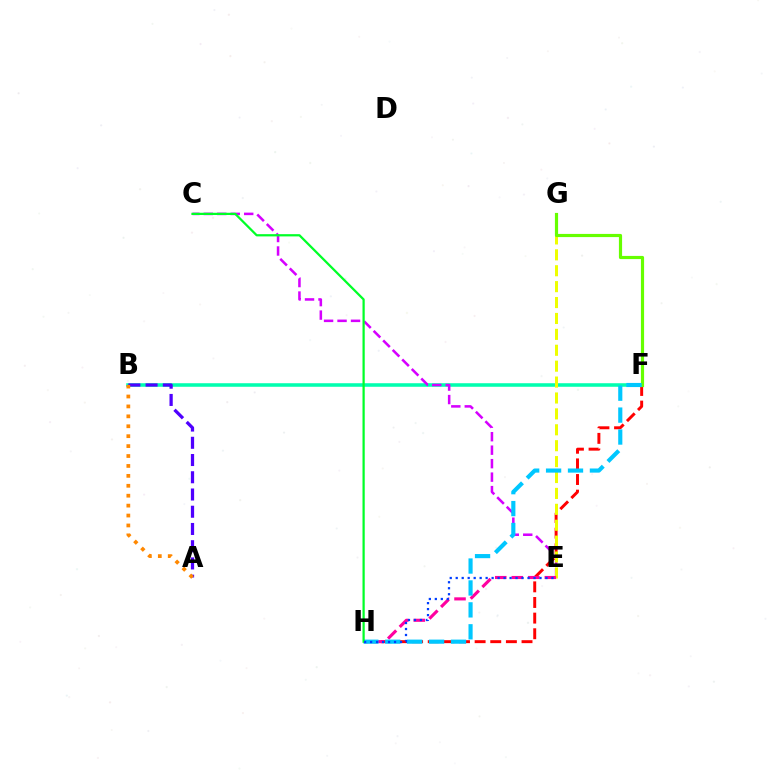{('B', 'F'): [{'color': '#00ffaf', 'line_style': 'solid', 'thickness': 2.55}], ('C', 'E'): [{'color': '#d600ff', 'line_style': 'dashed', 'thickness': 1.83}], ('A', 'B'): [{'color': '#4f00ff', 'line_style': 'dashed', 'thickness': 2.34}, {'color': '#ff8800', 'line_style': 'dotted', 'thickness': 2.7}], ('F', 'H'): [{'color': '#ff0000', 'line_style': 'dashed', 'thickness': 2.12}, {'color': '#00c7ff', 'line_style': 'dashed', 'thickness': 2.98}], ('E', 'G'): [{'color': '#eeff00', 'line_style': 'dashed', 'thickness': 2.16}], ('E', 'H'): [{'color': '#ff00a0', 'line_style': 'dashed', 'thickness': 2.25}, {'color': '#003fff', 'line_style': 'dotted', 'thickness': 1.63}], ('F', 'G'): [{'color': '#66ff00', 'line_style': 'solid', 'thickness': 2.28}], ('C', 'H'): [{'color': '#00ff27', 'line_style': 'solid', 'thickness': 1.61}]}